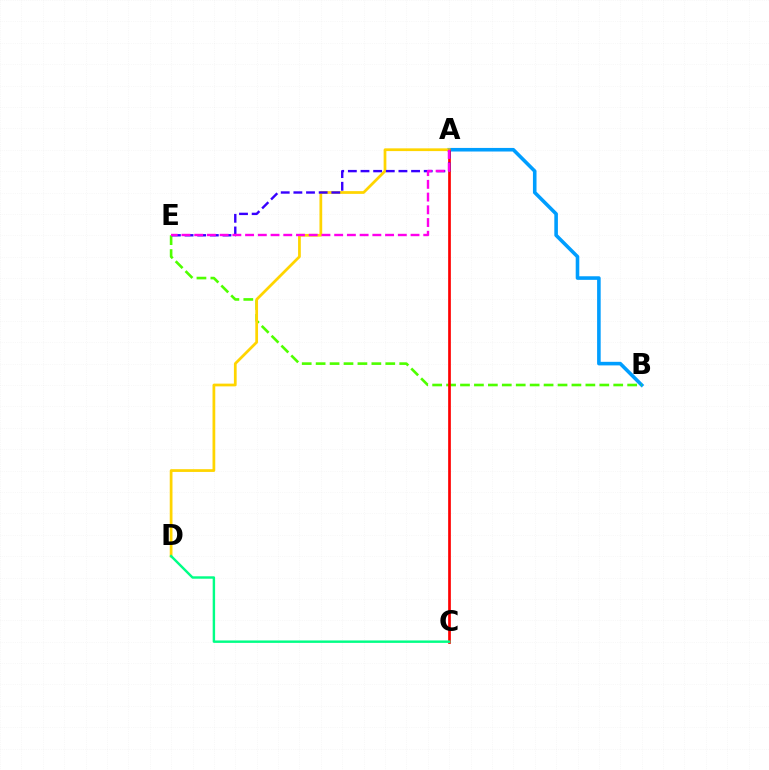{('A', 'B'): [{'color': '#009eff', 'line_style': 'solid', 'thickness': 2.58}], ('B', 'E'): [{'color': '#4fff00', 'line_style': 'dashed', 'thickness': 1.89}], ('A', 'C'): [{'color': '#ff0000', 'line_style': 'solid', 'thickness': 1.94}], ('A', 'D'): [{'color': '#ffd500', 'line_style': 'solid', 'thickness': 1.98}], ('A', 'E'): [{'color': '#3700ff', 'line_style': 'dashed', 'thickness': 1.72}, {'color': '#ff00ed', 'line_style': 'dashed', 'thickness': 1.73}], ('C', 'D'): [{'color': '#00ff86', 'line_style': 'solid', 'thickness': 1.74}]}